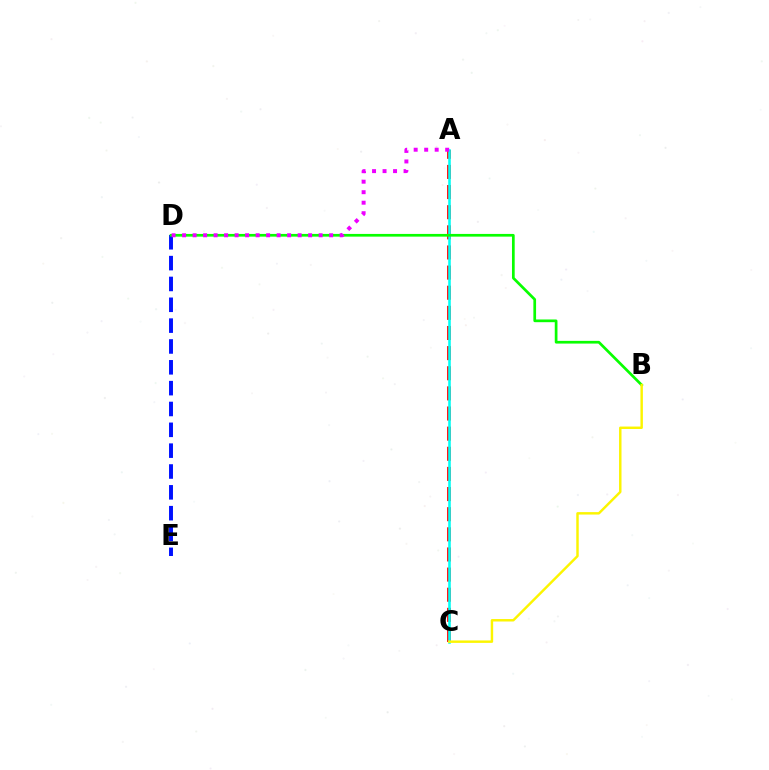{('A', 'C'): [{'color': '#ff0000', 'line_style': 'dashed', 'thickness': 2.73}, {'color': '#00fff6', 'line_style': 'solid', 'thickness': 1.86}], ('D', 'E'): [{'color': '#0010ff', 'line_style': 'dashed', 'thickness': 2.83}], ('B', 'D'): [{'color': '#08ff00', 'line_style': 'solid', 'thickness': 1.95}], ('A', 'D'): [{'color': '#ee00ff', 'line_style': 'dotted', 'thickness': 2.85}], ('B', 'C'): [{'color': '#fcf500', 'line_style': 'solid', 'thickness': 1.76}]}